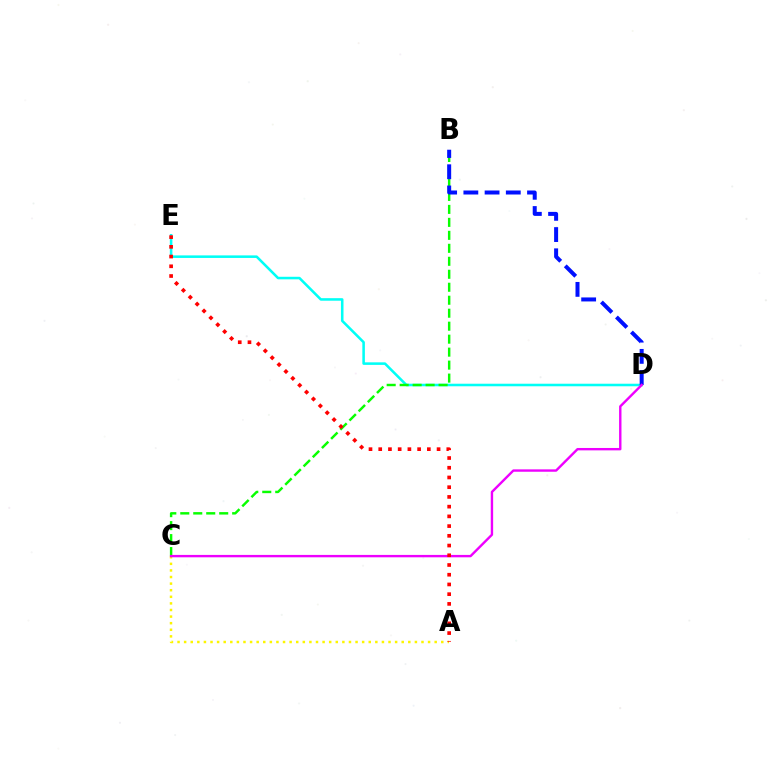{('D', 'E'): [{'color': '#00fff6', 'line_style': 'solid', 'thickness': 1.84}], ('B', 'C'): [{'color': '#08ff00', 'line_style': 'dashed', 'thickness': 1.76}], ('B', 'D'): [{'color': '#0010ff', 'line_style': 'dashed', 'thickness': 2.88}], ('A', 'C'): [{'color': '#fcf500', 'line_style': 'dotted', 'thickness': 1.79}], ('C', 'D'): [{'color': '#ee00ff', 'line_style': 'solid', 'thickness': 1.72}], ('A', 'E'): [{'color': '#ff0000', 'line_style': 'dotted', 'thickness': 2.64}]}